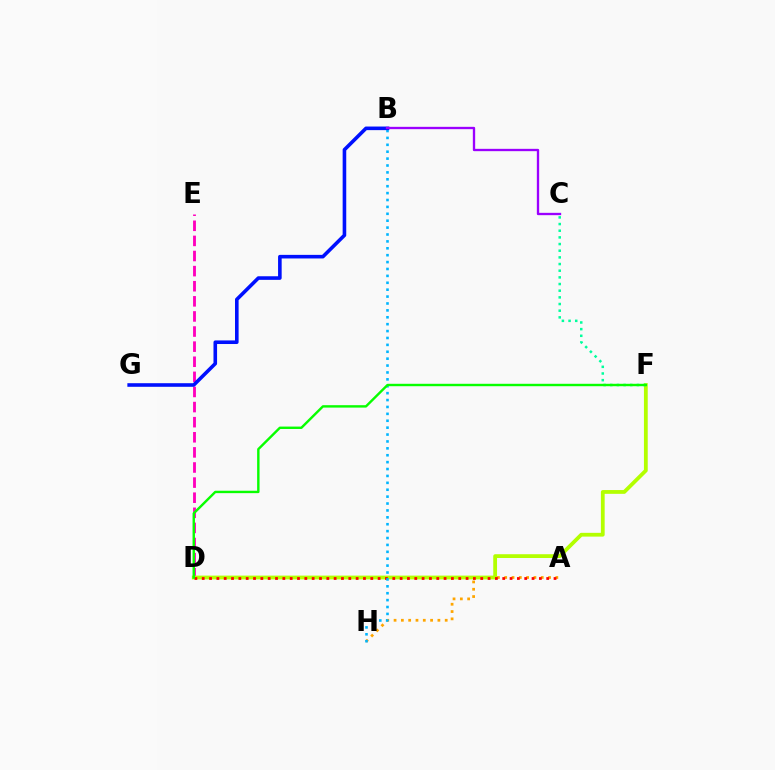{('D', 'E'): [{'color': '#ff00bd', 'line_style': 'dashed', 'thickness': 2.05}], ('A', 'H'): [{'color': '#ffa500', 'line_style': 'dotted', 'thickness': 1.98}], ('D', 'F'): [{'color': '#b3ff00', 'line_style': 'solid', 'thickness': 2.72}, {'color': '#08ff00', 'line_style': 'solid', 'thickness': 1.74}], ('A', 'D'): [{'color': '#ff0000', 'line_style': 'dotted', 'thickness': 1.99}], ('B', 'H'): [{'color': '#00b5ff', 'line_style': 'dotted', 'thickness': 1.87}], ('C', 'F'): [{'color': '#00ff9d', 'line_style': 'dotted', 'thickness': 1.81}], ('B', 'G'): [{'color': '#0010ff', 'line_style': 'solid', 'thickness': 2.59}], ('B', 'C'): [{'color': '#9b00ff', 'line_style': 'solid', 'thickness': 1.68}]}